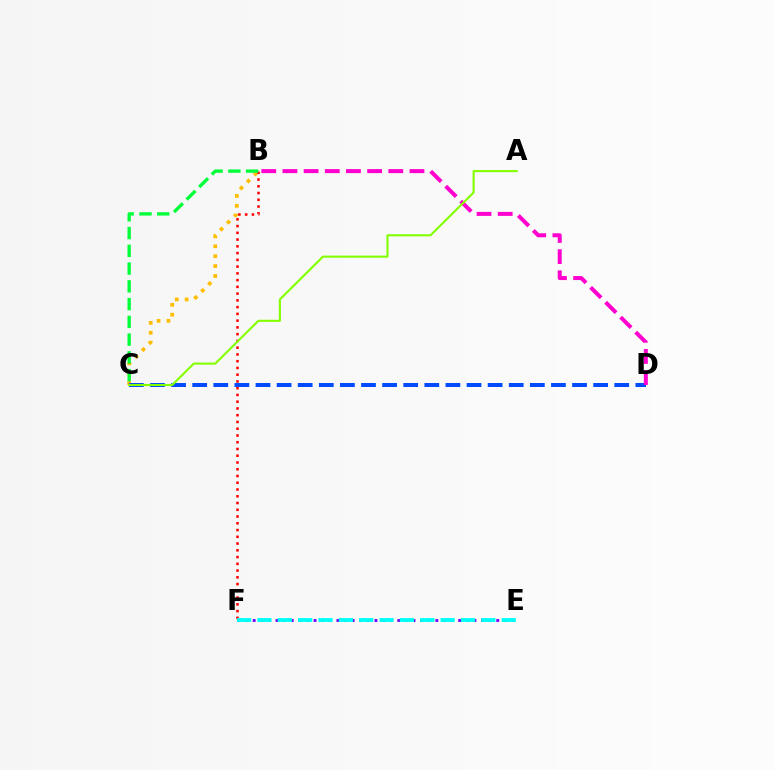{('B', 'C'): [{'color': '#ffbd00', 'line_style': 'dotted', 'thickness': 2.69}, {'color': '#00ff39', 'line_style': 'dashed', 'thickness': 2.41}], ('E', 'F'): [{'color': '#7200ff', 'line_style': 'dotted', 'thickness': 2.07}, {'color': '#00fff6', 'line_style': 'dashed', 'thickness': 2.76}], ('C', 'D'): [{'color': '#004bff', 'line_style': 'dashed', 'thickness': 2.87}], ('B', 'F'): [{'color': '#ff0000', 'line_style': 'dotted', 'thickness': 1.84}], ('B', 'D'): [{'color': '#ff00cf', 'line_style': 'dashed', 'thickness': 2.88}], ('A', 'C'): [{'color': '#84ff00', 'line_style': 'solid', 'thickness': 1.52}]}